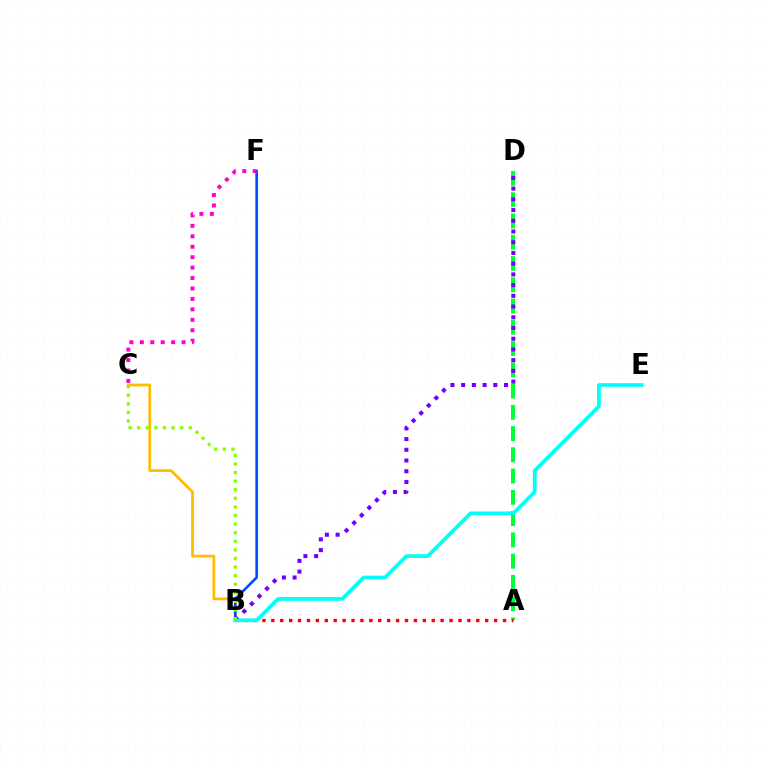{('A', 'D'): [{'color': '#00ff39', 'line_style': 'dashed', 'thickness': 2.89}], ('B', 'C'): [{'color': '#ffbd00', 'line_style': 'solid', 'thickness': 2.0}, {'color': '#84ff00', 'line_style': 'dotted', 'thickness': 2.33}], ('B', 'D'): [{'color': '#7200ff', 'line_style': 'dotted', 'thickness': 2.91}], ('A', 'B'): [{'color': '#ff0000', 'line_style': 'dotted', 'thickness': 2.42}], ('B', 'F'): [{'color': '#004bff', 'line_style': 'solid', 'thickness': 1.9}], ('B', 'E'): [{'color': '#00fff6', 'line_style': 'solid', 'thickness': 2.67}], ('C', 'F'): [{'color': '#ff00cf', 'line_style': 'dotted', 'thickness': 2.84}]}